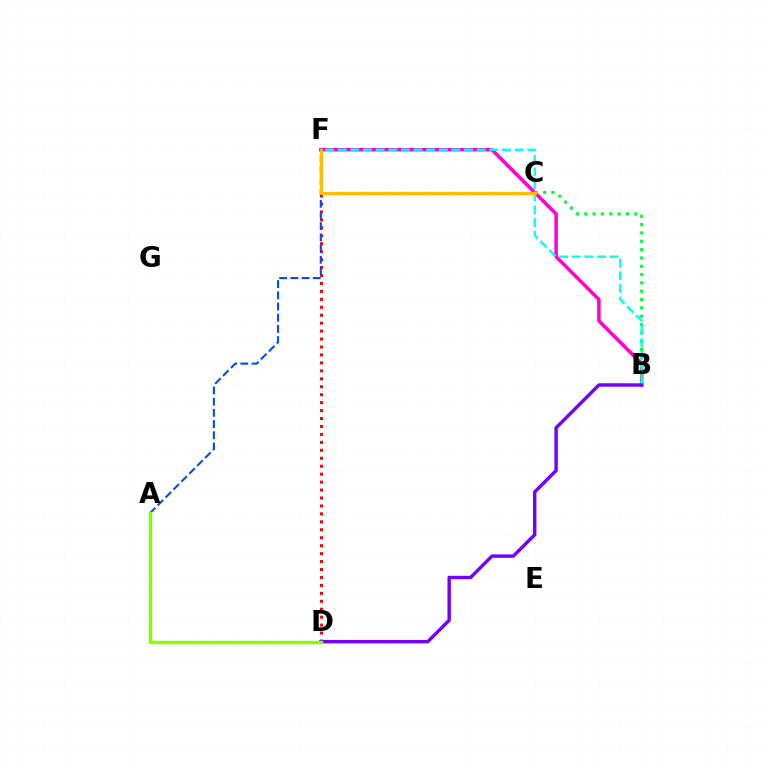{('B', 'F'): [{'color': '#ff00cf', 'line_style': 'solid', 'thickness': 2.51}, {'color': '#00fff6', 'line_style': 'dashed', 'thickness': 1.72}], ('D', 'F'): [{'color': '#ff0000', 'line_style': 'dotted', 'thickness': 2.16}], ('A', 'F'): [{'color': '#004bff', 'line_style': 'dashed', 'thickness': 1.52}], ('B', 'C'): [{'color': '#00ff39', 'line_style': 'dotted', 'thickness': 2.26}], ('C', 'F'): [{'color': '#ffbd00', 'line_style': 'solid', 'thickness': 2.33}], ('B', 'D'): [{'color': '#7200ff', 'line_style': 'solid', 'thickness': 2.45}], ('A', 'D'): [{'color': '#84ff00', 'line_style': 'solid', 'thickness': 2.47}]}